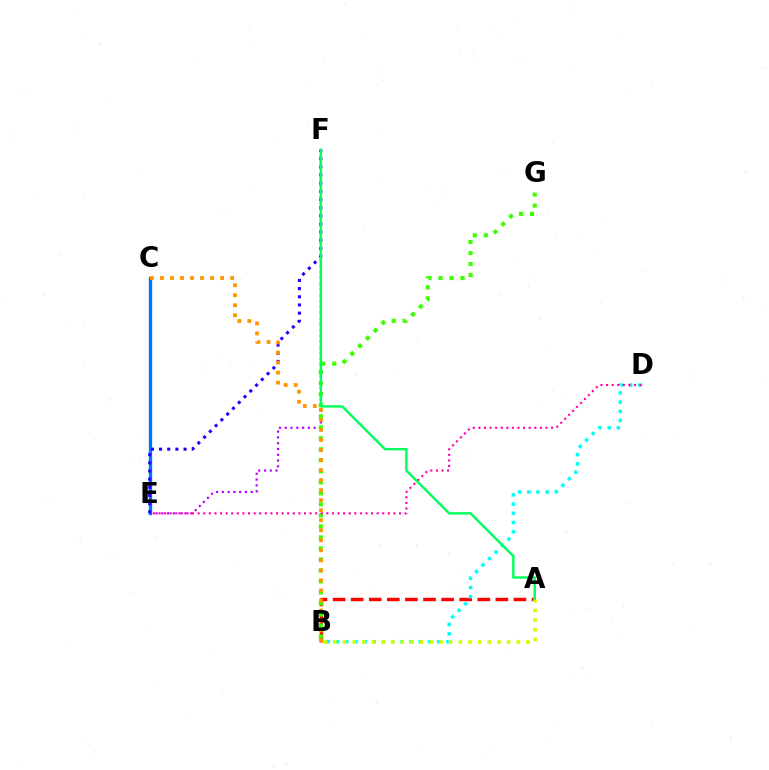{('E', 'F'): [{'color': '#b900ff', 'line_style': 'dotted', 'thickness': 1.57}, {'color': '#2500ff', 'line_style': 'dotted', 'thickness': 2.22}], ('C', 'E'): [{'color': '#0074ff', 'line_style': 'solid', 'thickness': 2.39}], ('A', 'B'): [{'color': '#ff0000', 'line_style': 'dashed', 'thickness': 2.46}, {'color': '#d1ff00', 'line_style': 'dotted', 'thickness': 2.62}], ('B', 'G'): [{'color': '#3dff00', 'line_style': 'dotted', 'thickness': 2.99}], ('B', 'D'): [{'color': '#00fff6', 'line_style': 'dotted', 'thickness': 2.5}], ('B', 'C'): [{'color': '#ff9400', 'line_style': 'dotted', 'thickness': 2.73}], ('D', 'E'): [{'color': '#ff00ac', 'line_style': 'dotted', 'thickness': 1.52}], ('A', 'F'): [{'color': '#00ff5c', 'line_style': 'solid', 'thickness': 1.74}]}